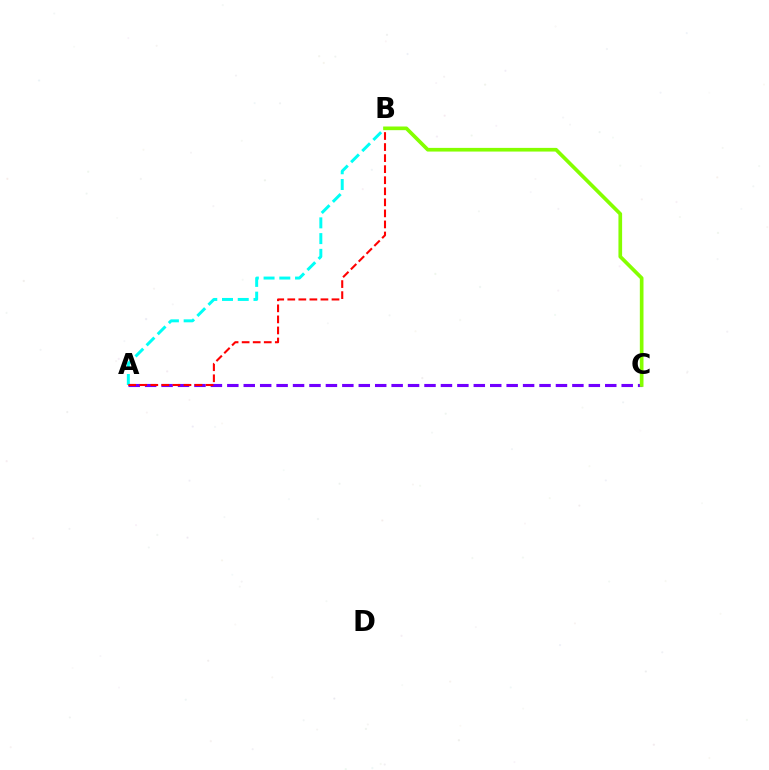{('A', 'C'): [{'color': '#7200ff', 'line_style': 'dashed', 'thickness': 2.23}], ('A', 'B'): [{'color': '#00fff6', 'line_style': 'dashed', 'thickness': 2.14}, {'color': '#ff0000', 'line_style': 'dashed', 'thickness': 1.5}], ('B', 'C'): [{'color': '#84ff00', 'line_style': 'solid', 'thickness': 2.64}]}